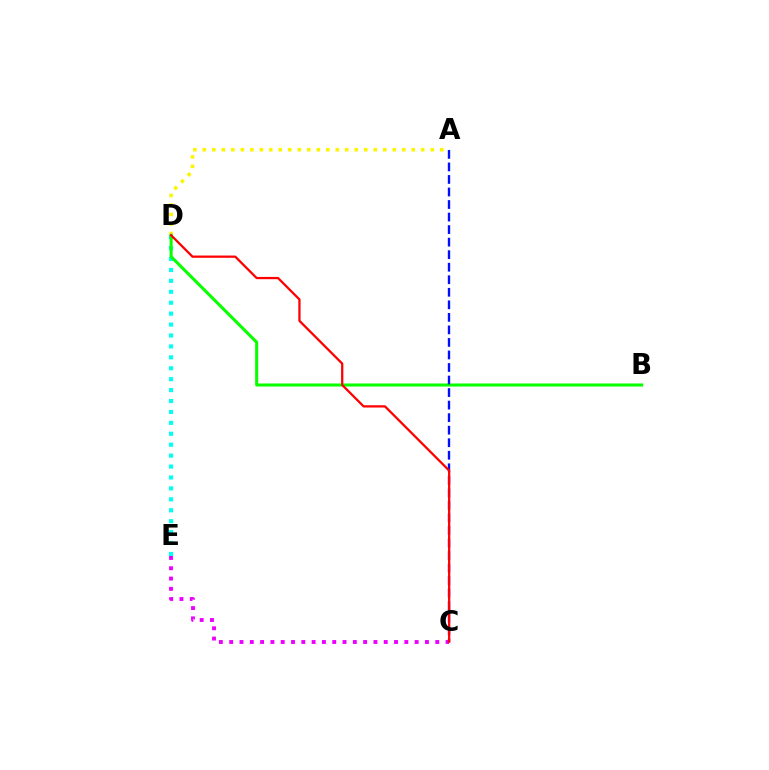{('A', 'D'): [{'color': '#fcf500', 'line_style': 'dotted', 'thickness': 2.58}], ('C', 'E'): [{'color': '#ee00ff', 'line_style': 'dotted', 'thickness': 2.8}], ('D', 'E'): [{'color': '#00fff6', 'line_style': 'dotted', 'thickness': 2.97}], ('B', 'D'): [{'color': '#08ff00', 'line_style': 'solid', 'thickness': 2.2}], ('A', 'C'): [{'color': '#0010ff', 'line_style': 'dashed', 'thickness': 1.7}], ('C', 'D'): [{'color': '#ff0000', 'line_style': 'solid', 'thickness': 1.63}]}